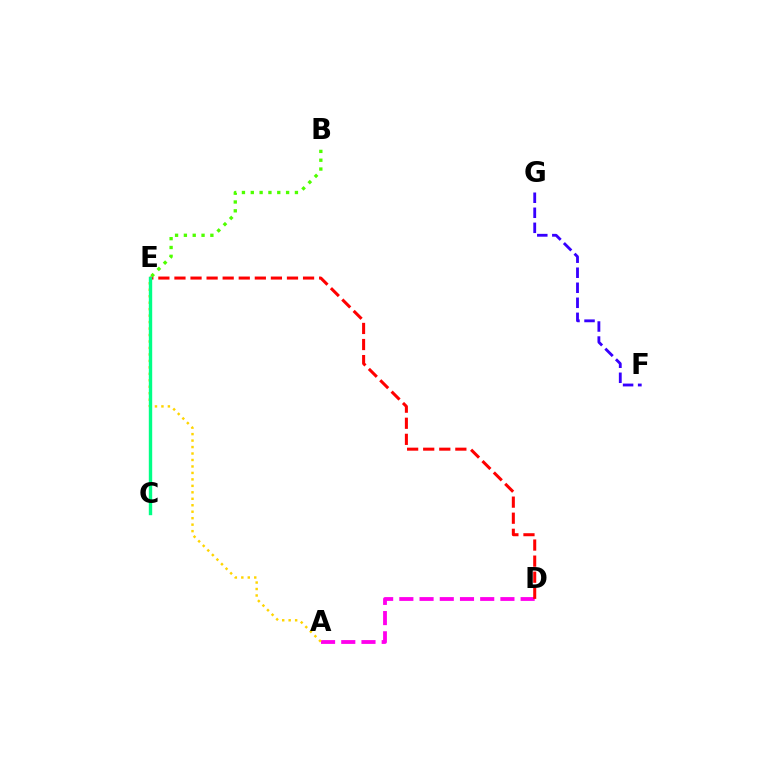{('A', 'D'): [{'color': '#ff00ed', 'line_style': 'dashed', 'thickness': 2.75}], ('A', 'E'): [{'color': '#ffd500', 'line_style': 'dotted', 'thickness': 1.76}], ('D', 'E'): [{'color': '#ff0000', 'line_style': 'dashed', 'thickness': 2.18}], ('B', 'E'): [{'color': '#4fff00', 'line_style': 'dotted', 'thickness': 2.4}], ('C', 'E'): [{'color': '#009eff', 'line_style': 'dotted', 'thickness': 2.08}, {'color': '#00ff86', 'line_style': 'solid', 'thickness': 2.44}], ('F', 'G'): [{'color': '#3700ff', 'line_style': 'dashed', 'thickness': 2.04}]}